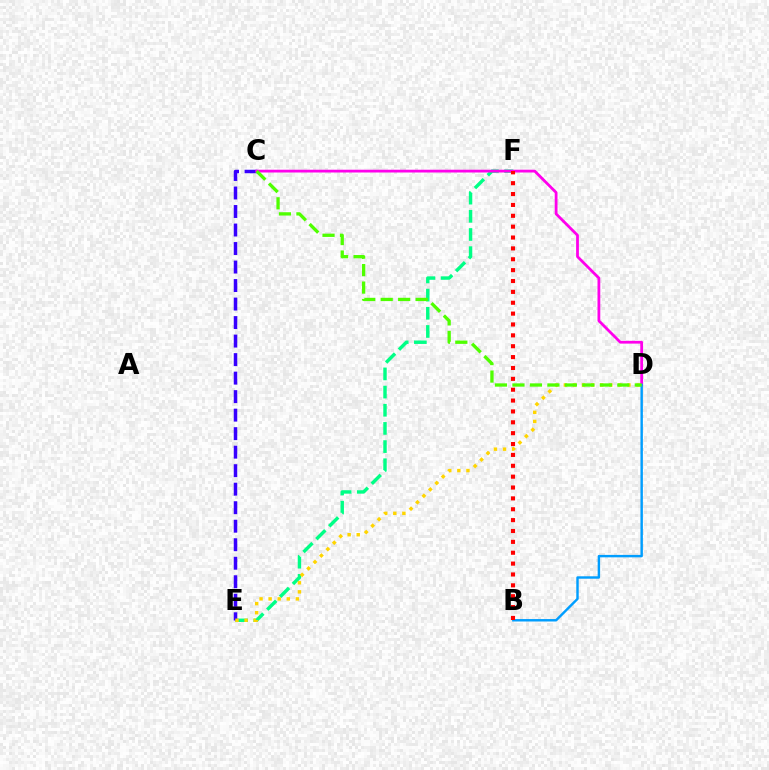{('E', 'F'): [{'color': '#00ff86', 'line_style': 'dashed', 'thickness': 2.47}], ('C', 'E'): [{'color': '#3700ff', 'line_style': 'dashed', 'thickness': 2.51}], ('D', 'E'): [{'color': '#ffd500', 'line_style': 'dotted', 'thickness': 2.47}], ('C', 'D'): [{'color': '#ff00ed', 'line_style': 'solid', 'thickness': 2.0}, {'color': '#4fff00', 'line_style': 'dashed', 'thickness': 2.37}], ('B', 'D'): [{'color': '#009eff', 'line_style': 'solid', 'thickness': 1.75}], ('B', 'F'): [{'color': '#ff0000', 'line_style': 'dotted', 'thickness': 2.95}]}